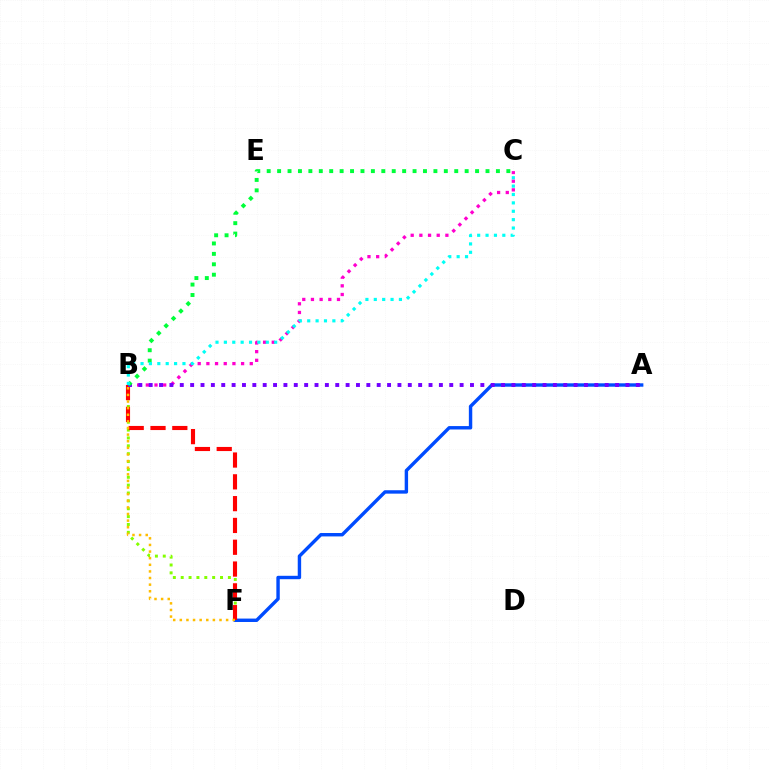{('B', 'C'): [{'color': '#ff00cf', 'line_style': 'dotted', 'thickness': 2.36}, {'color': '#00ff39', 'line_style': 'dotted', 'thickness': 2.83}, {'color': '#00fff6', 'line_style': 'dotted', 'thickness': 2.28}], ('B', 'F'): [{'color': '#84ff00', 'line_style': 'dotted', 'thickness': 2.14}, {'color': '#ff0000', 'line_style': 'dashed', 'thickness': 2.96}, {'color': '#ffbd00', 'line_style': 'dotted', 'thickness': 1.8}], ('A', 'F'): [{'color': '#004bff', 'line_style': 'solid', 'thickness': 2.45}], ('A', 'B'): [{'color': '#7200ff', 'line_style': 'dotted', 'thickness': 2.82}]}